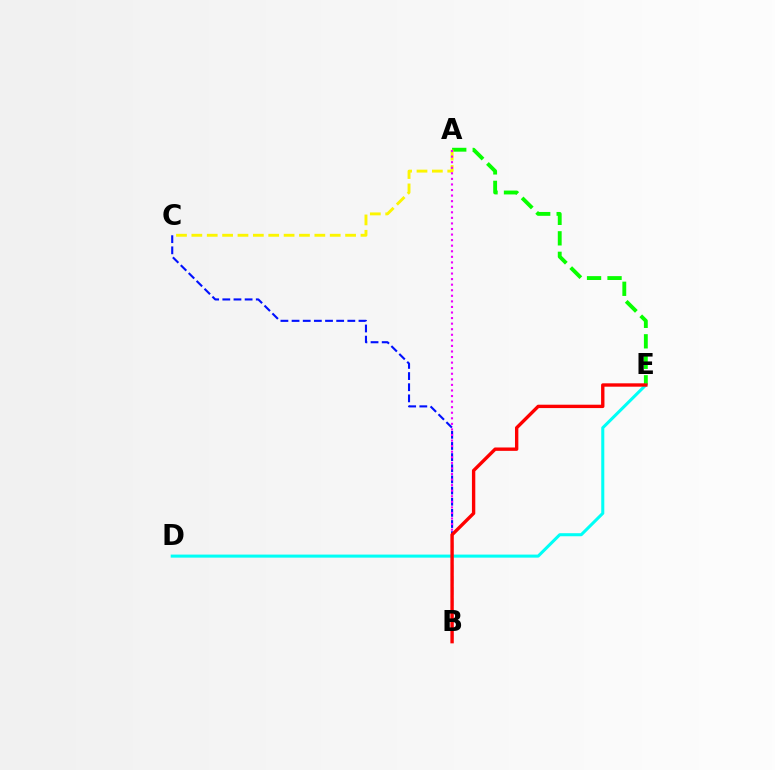{('A', 'E'): [{'color': '#08ff00', 'line_style': 'dashed', 'thickness': 2.78}], ('B', 'C'): [{'color': '#0010ff', 'line_style': 'dashed', 'thickness': 1.52}], ('D', 'E'): [{'color': '#00fff6', 'line_style': 'solid', 'thickness': 2.2}], ('A', 'C'): [{'color': '#fcf500', 'line_style': 'dashed', 'thickness': 2.09}], ('A', 'B'): [{'color': '#ee00ff', 'line_style': 'dotted', 'thickness': 1.51}], ('B', 'E'): [{'color': '#ff0000', 'line_style': 'solid', 'thickness': 2.42}]}